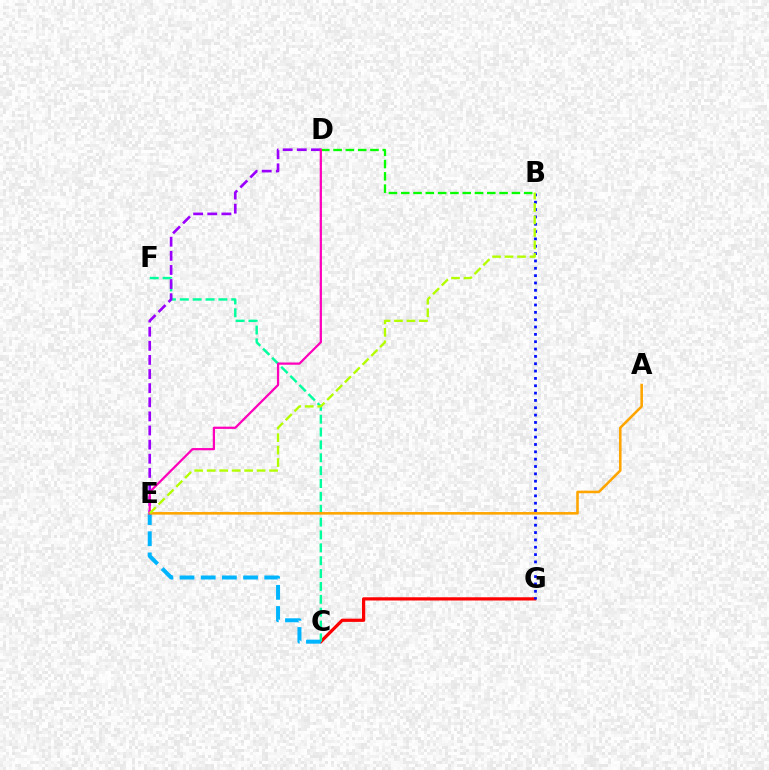{('C', 'G'): [{'color': '#ff0000', 'line_style': 'solid', 'thickness': 2.32}], ('B', 'G'): [{'color': '#0010ff', 'line_style': 'dotted', 'thickness': 1.99}], ('C', 'F'): [{'color': '#00ff9d', 'line_style': 'dashed', 'thickness': 1.75}], ('B', 'D'): [{'color': '#08ff00', 'line_style': 'dashed', 'thickness': 1.67}], ('C', 'E'): [{'color': '#00b5ff', 'line_style': 'dashed', 'thickness': 2.88}], ('D', 'E'): [{'color': '#9b00ff', 'line_style': 'dashed', 'thickness': 1.92}, {'color': '#ff00bd', 'line_style': 'solid', 'thickness': 1.61}], ('A', 'E'): [{'color': '#ffa500', 'line_style': 'solid', 'thickness': 1.86}], ('B', 'E'): [{'color': '#b3ff00', 'line_style': 'dashed', 'thickness': 1.69}]}